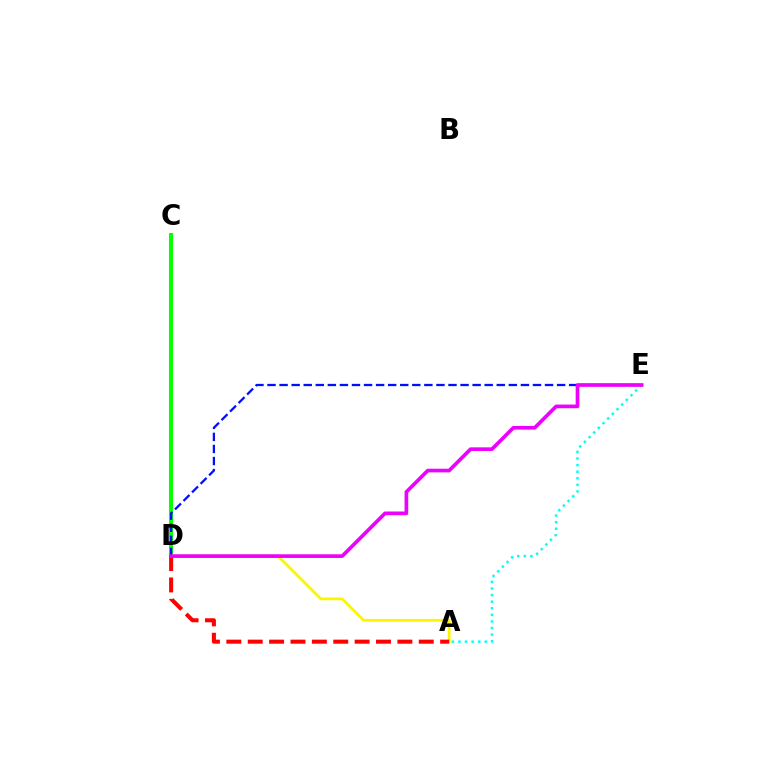{('A', 'D'): [{'color': '#fcf500', 'line_style': 'solid', 'thickness': 1.99}, {'color': '#ff0000', 'line_style': 'dashed', 'thickness': 2.9}], ('C', 'D'): [{'color': '#08ff00', 'line_style': 'solid', 'thickness': 2.96}], ('D', 'E'): [{'color': '#0010ff', 'line_style': 'dashed', 'thickness': 1.64}, {'color': '#ee00ff', 'line_style': 'solid', 'thickness': 2.64}], ('A', 'E'): [{'color': '#00fff6', 'line_style': 'dotted', 'thickness': 1.79}]}